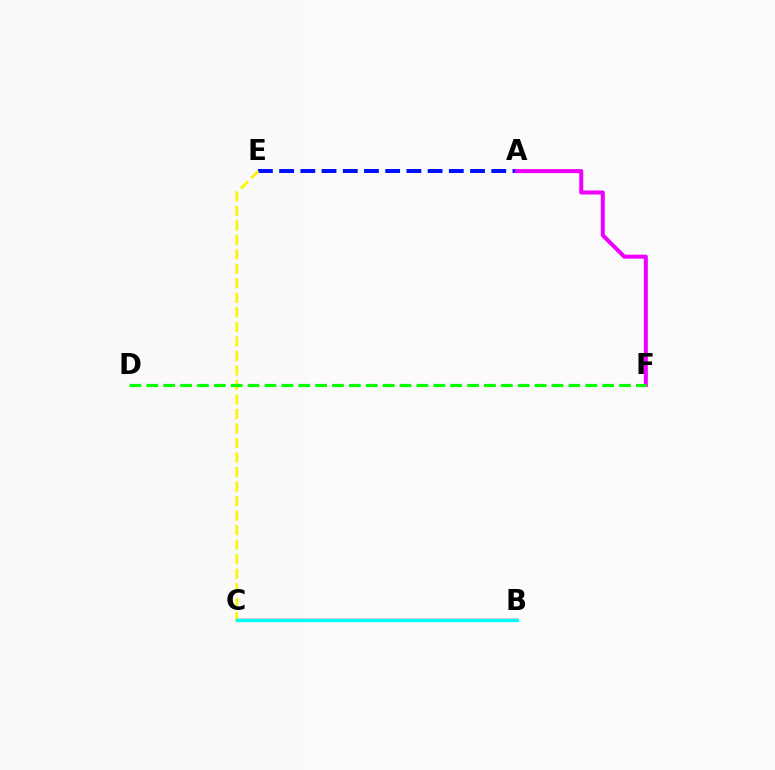{('B', 'C'): [{'color': '#ff0000', 'line_style': 'solid', 'thickness': 1.73}, {'color': '#00fff6', 'line_style': 'solid', 'thickness': 2.4}], ('A', 'E'): [{'color': '#0010ff', 'line_style': 'dashed', 'thickness': 2.88}], ('A', 'F'): [{'color': '#ee00ff', 'line_style': 'solid', 'thickness': 2.9}], ('C', 'E'): [{'color': '#fcf500', 'line_style': 'dashed', 'thickness': 1.97}], ('D', 'F'): [{'color': '#08ff00', 'line_style': 'dashed', 'thickness': 2.29}]}